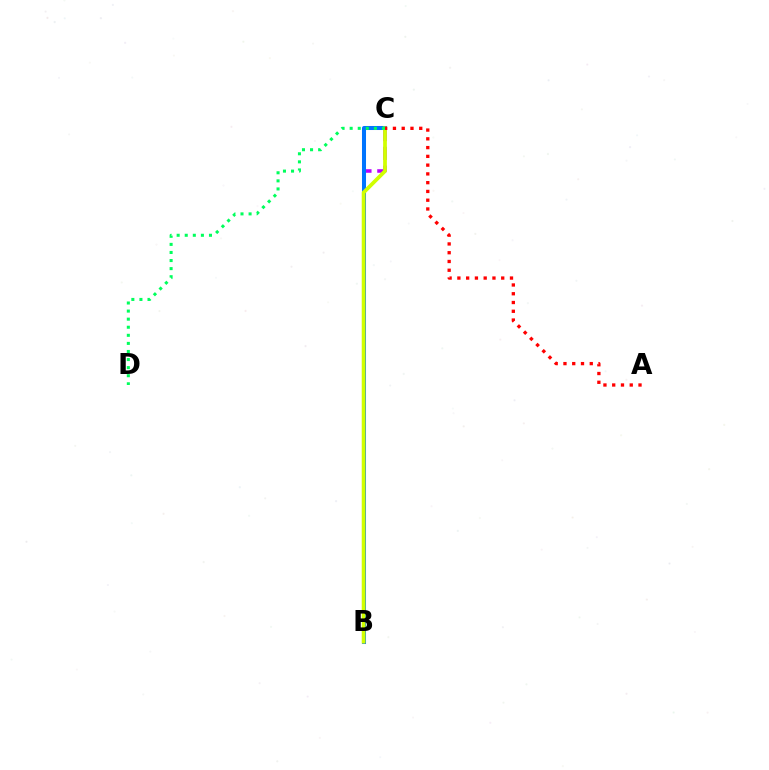{('B', 'C'): [{'color': '#b900ff', 'line_style': 'dashed', 'thickness': 2.56}, {'color': '#0074ff', 'line_style': 'solid', 'thickness': 2.9}, {'color': '#d1ff00', 'line_style': 'solid', 'thickness': 2.69}], ('C', 'D'): [{'color': '#00ff5c', 'line_style': 'dotted', 'thickness': 2.19}], ('A', 'C'): [{'color': '#ff0000', 'line_style': 'dotted', 'thickness': 2.38}]}